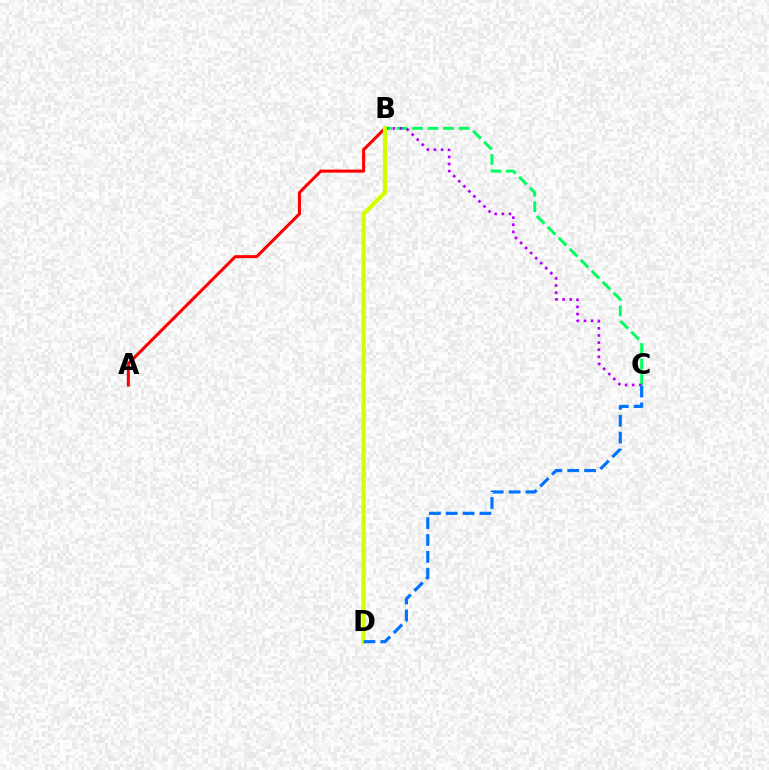{('B', 'C'): [{'color': '#00ff5c', 'line_style': 'dashed', 'thickness': 2.11}, {'color': '#b900ff', 'line_style': 'dotted', 'thickness': 1.94}], ('A', 'B'): [{'color': '#ff0000', 'line_style': 'solid', 'thickness': 2.2}], ('B', 'D'): [{'color': '#d1ff00', 'line_style': 'solid', 'thickness': 3.0}], ('C', 'D'): [{'color': '#0074ff', 'line_style': 'dashed', 'thickness': 2.29}]}